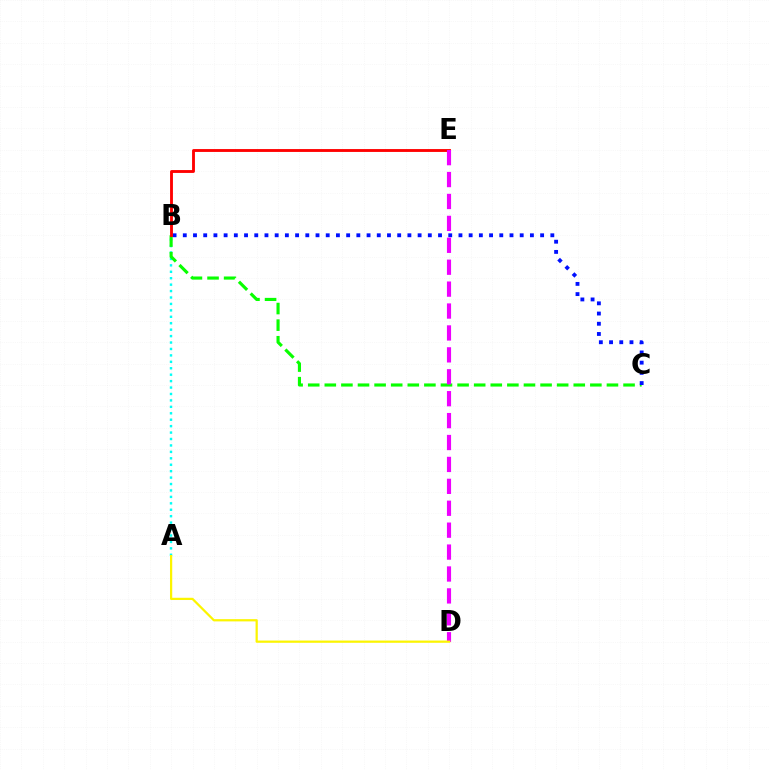{('A', 'B'): [{'color': '#00fff6', 'line_style': 'dotted', 'thickness': 1.75}], ('B', 'C'): [{'color': '#08ff00', 'line_style': 'dashed', 'thickness': 2.25}, {'color': '#0010ff', 'line_style': 'dotted', 'thickness': 2.77}], ('B', 'E'): [{'color': '#ff0000', 'line_style': 'solid', 'thickness': 2.06}], ('D', 'E'): [{'color': '#ee00ff', 'line_style': 'dashed', 'thickness': 2.98}], ('A', 'D'): [{'color': '#fcf500', 'line_style': 'solid', 'thickness': 1.61}]}